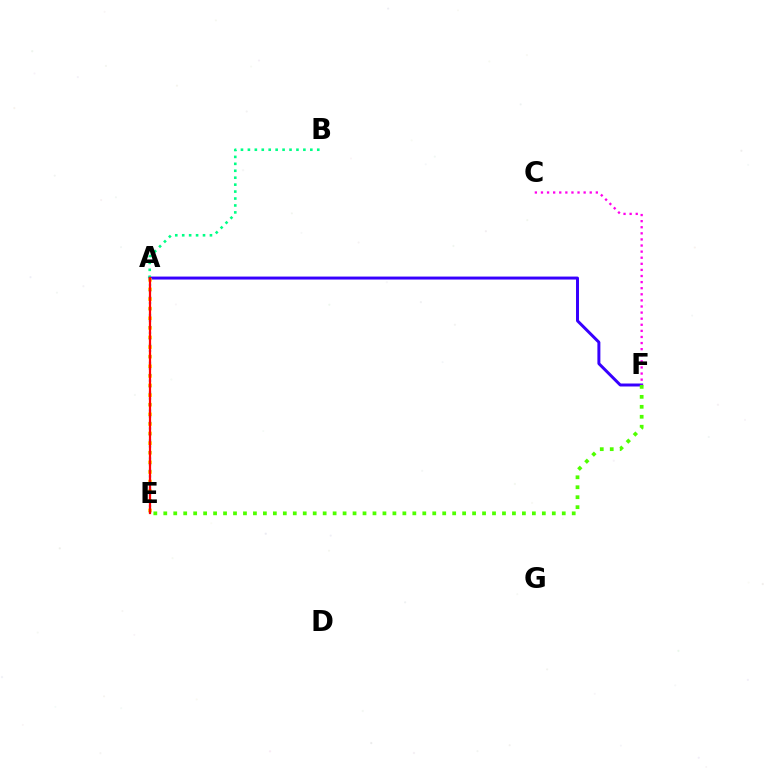{('A', 'F'): [{'color': '#3700ff', 'line_style': 'solid', 'thickness': 2.14}], ('A', 'B'): [{'color': '#00ff86', 'line_style': 'dotted', 'thickness': 1.88}], ('A', 'E'): [{'color': '#ffd500', 'line_style': 'dotted', 'thickness': 2.61}, {'color': '#009eff', 'line_style': 'dotted', 'thickness': 1.62}, {'color': '#ff0000', 'line_style': 'solid', 'thickness': 1.61}], ('C', 'F'): [{'color': '#ff00ed', 'line_style': 'dotted', 'thickness': 1.66}], ('E', 'F'): [{'color': '#4fff00', 'line_style': 'dotted', 'thickness': 2.71}]}